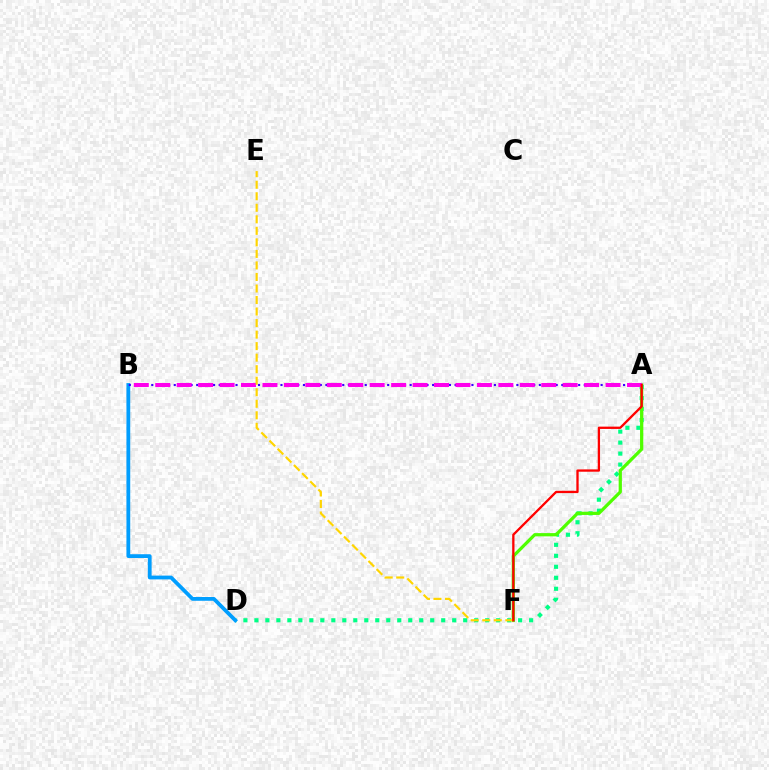{('A', 'D'): [{'color': '#00ff86', 'line_style': 'dotted', 'thickness': 2.99}], ('B', 'D'): [{'color': '#009eff', 'line_style': 'solid', 'thickness': 2.73}], ('A', 'B'): [{'color': '#3700ff', 'line_style': 'dotted', 'thickness': 1.53}, {'color': '#ff00ed', 'line_style': 'dashed', 'thickness': 2.91}], ('A', 'F'): [{'color': '#4fff00', 'line_style': 'solid', 'thickness': 2.33}, {'color': '#ff0000', 'line_style': 'solid', 'thickness': 1.66}], ('E', 'F'): [{'color': '#ffd500', 'line_style': 'dashed', 'thickness': 1.57}]}